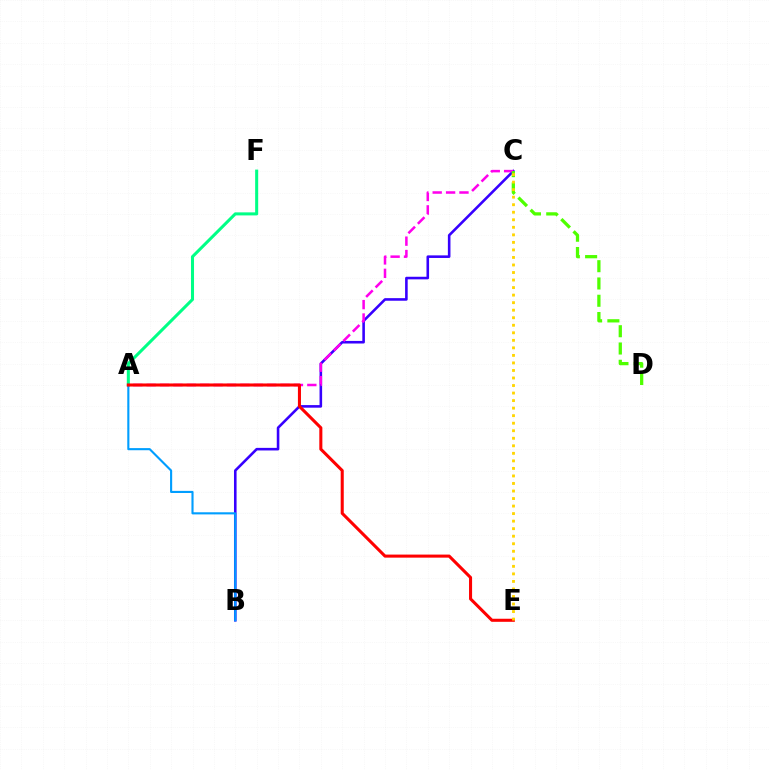{('A', 'F'): [{'color': '#00ff86', 'line_style': 'solid', 'thickness': 2.19}], ('B', 'C'): [{'color': '#3700ff', 'line_style': 'solid', 'thickness': 1.86}], ('A', 'B'): [{'color': '#009eff', 'line_style': 'solid', 'thickness': 1.53}], ('A', 'C'): [{'color': '#ff00ed', 'line_style': 'dashed', 'thickness': 1.82}], ('C', 'D'): [{'color': '#4fff00', 'line_style': 'dashed', 'thickness': 2.35}], ('A', 'E'): [{'color': '#ff0000', 'line_style': 'solid', 'thickness': 2.2}], ('C', 'E'): [{'color': '#ffd500', 'line_style': 'dotted', 'thickness': 2.05}]}